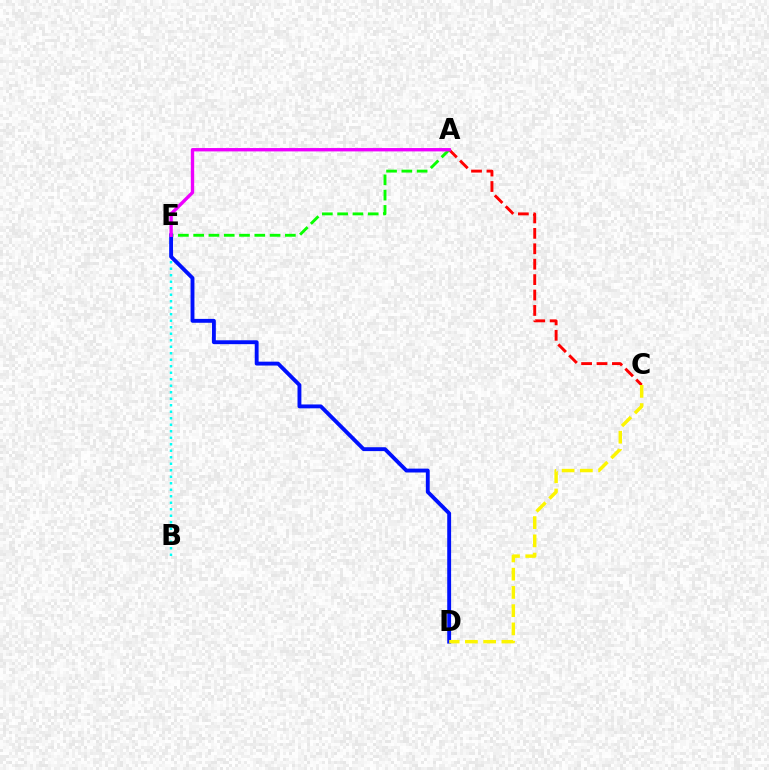{('A', 'C'): [{'color': '#ff0000', 'line_style': 'dashed', 'thickness': 2.09}], ('B', 'E'): [{'color': '#00fff6', 'line_style': 'dotted', 'thickness': 1.77}], ('A', 'E'): [{'color': '#08ff00', 'line_style': 'dashed', 'thickness': 2.08}, {'color': '#ee00ff', 'line_style': 'solid', 'thickness': 2.42}], ('D', 'E'): [{'color': '#0010ff', 'line_style': 'solid', 'thickness': 2.79}], ('C', 'D'): [{'color': '#fcf500', 'line_style': 'dashed', 'thickness': 2.48}]}